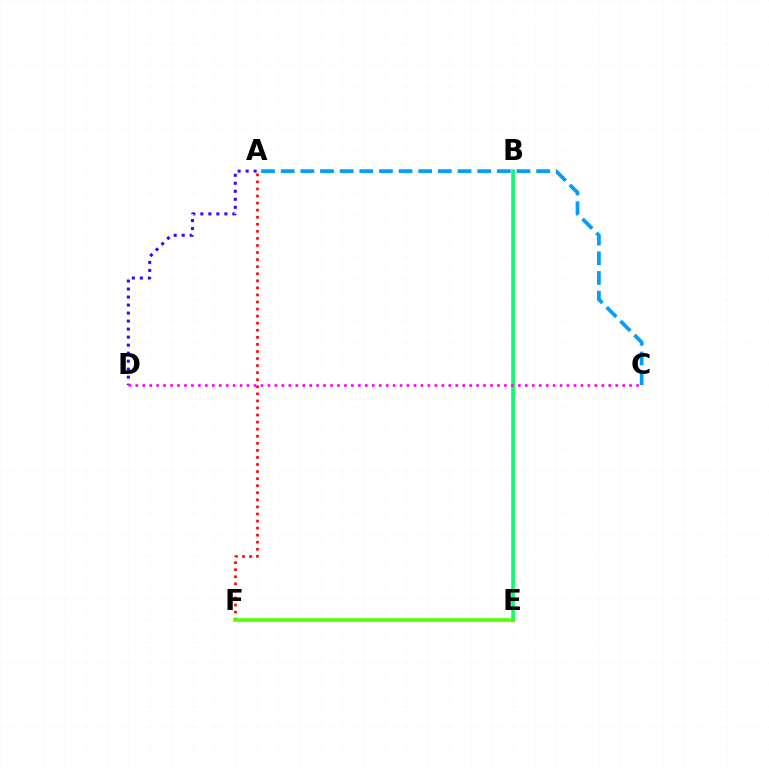{('A', 'D'): [{'color': '#3700ff', 'line_style': 'dotted', 'thickness': 2.18}], ('A', 'C'): [{'color': '#009eff', 'line_style': 'dashed', 'thickness': 2.67}], ('B', 'E'): [{'color': '#ffd500', 'line_style': 'solid', 'thickness': 2.36}, {'color': '#00ff86', 'line_style': 'solid', 'thickness': 2.55}], ('A', 'F'): [{'color': '#ff0000', 'line_style': 'dotted', 'thickness': 1.92}], ('C', 'D'): [{'color': '#ff00ed', 'line_style': 'dotted', 'thickness': 1.89}], ('E', 'F'): [{'color': '#4fff00', 'line_style': 'solid', 'thickness': 2.57}]}